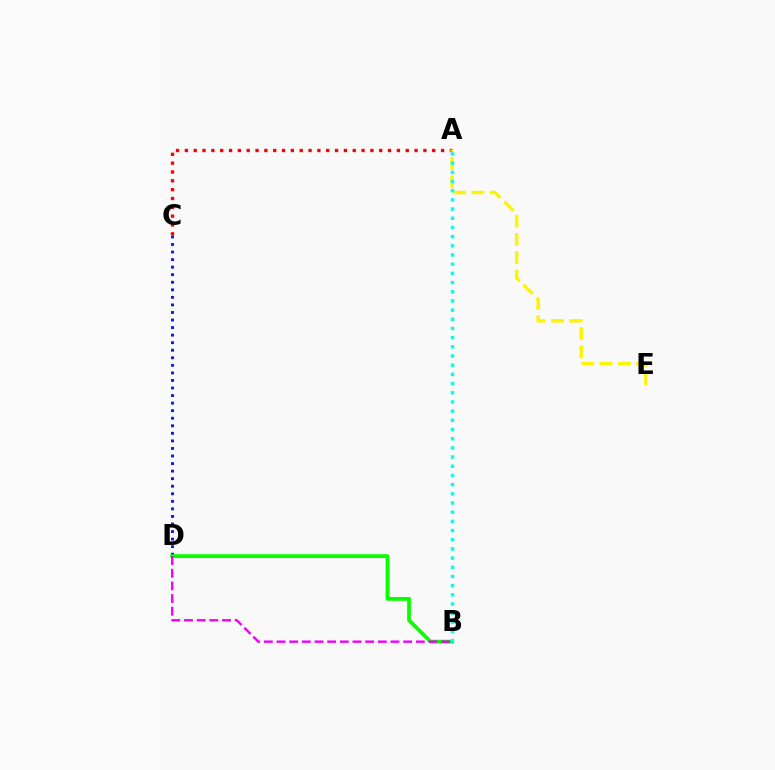{('C', 'D'): [{'color': '#0010ff', 'line_style': 'dotted', 'thickness': 2.05}], ('B', 'D'): [{'color': '#08ff00', 'line_style': 'solid', 'thickness': 2.73}, {'color': '#ee00ff', 'line_style': 'dashed', 'thickness': 1.72}], ('A', 'C'): [{'color': '#ff0000', 'line_style': 'dotted', 'thickness': 2.4}], ('A', 'E'): [{'color': '#fcf500', 'line_style': 'dashed', 'thickness': 2.48}], ('A', 'B'): [{'color': '#00fff6', 'line_style': 'dotted', 'thickness': 2.5}]}